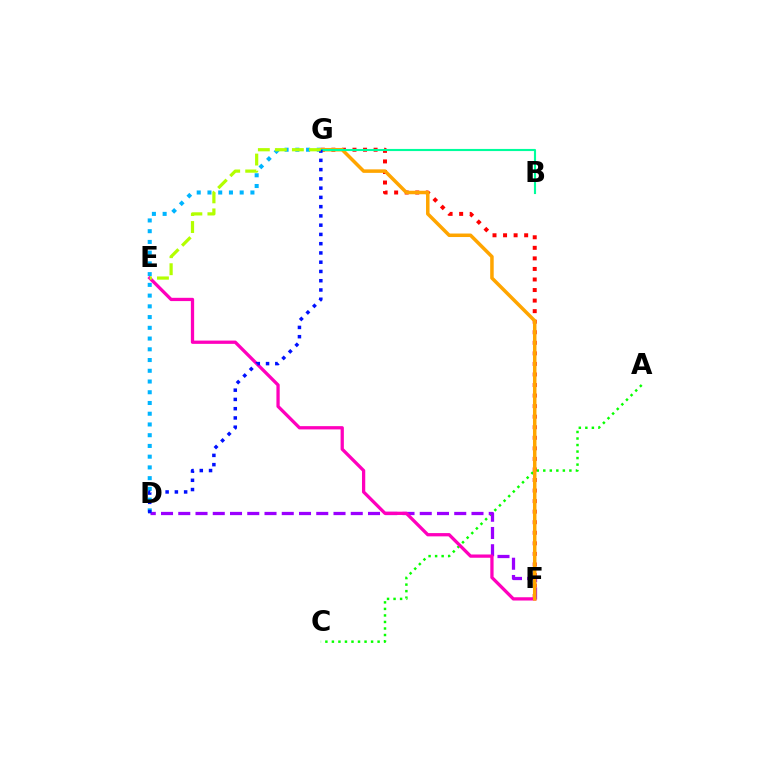{('D', 'G'): [{'color': '#00b5ff', 'line_style': 'dotted', 'thickness': 2.92}, {'color': '#0010ff', 'line_style': 'dotted', 'thickness': 2.52}], ('A', 'C'): [{'color': '#08ff00', 'line_style': 'dotted', 'thickness': 1.77}], ('F', 'G'): [{'color': '#ff0000', 'line_style': 'dotted', 'thickness': 2.87}, {'color': '#ffa500', 'line_style': 'solid', 'thickness': 2.52}], ('D', 'F'): [{'color': '#9b00ff', 'line_style': 'dashed', 'thickness': 2.34}], ('E', 'F'): [{'color': '#ff00bd', 'line_style': 'solid', 'thickness': 2.36}], ('B', 'G'): [{'color': '#00ff9d', 'line_style': 'solid', 'thickness': 1.53}], ('E', 'G'): [{'color': '#b3ff00', 'line_style': 'dashed', 'thickness': 2.31}]}